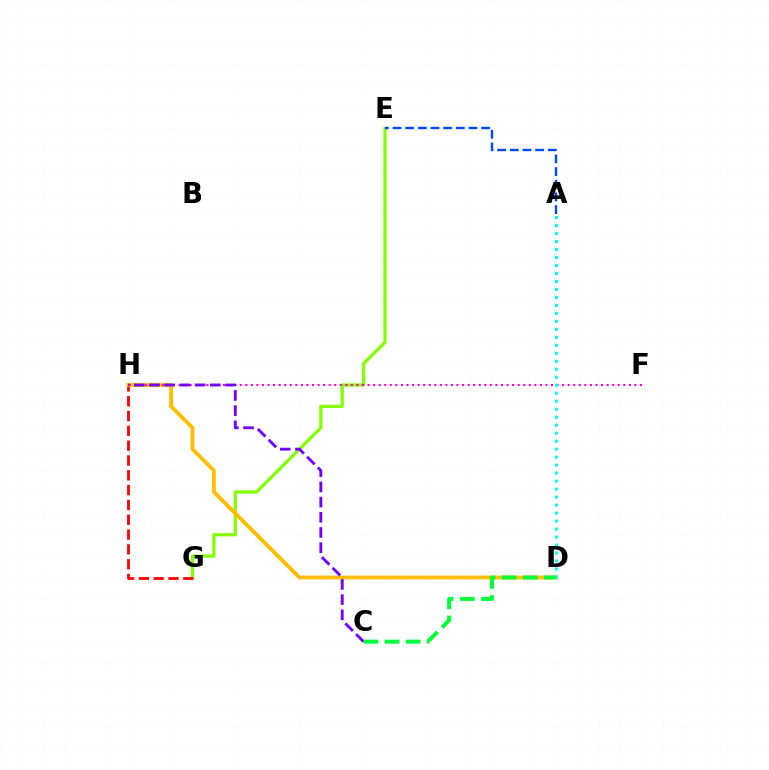{('E', 'G'): [{'color': '#84ff00', 'line_style': 'solid', 'thickness': 2.33}], ('G', 'H'): [{'color': '#ff0000', 'line_style': 'dashed', 'thickness': 2.01}], ('D', 'H'): [{'color': '#ffbd00', 'line_style': 'solid', 'thickness': 2.77}], ('A', 'E'): [{'color': '#004bff', 'line_style': 'dashed', 'thickness': 1.72}], ('F', 'H'): [{'color': '#ff00cf', 'line_style': 'dotted', 'thickness': 1.51}], ('C', 'H'): [{'color': '#7200ff', 'line_style': 'dashed', 'thickness': 2.06}], ('A', 'D'): [{'color': '#00fff6', 'line_style': 'dotted', 'thickness': 2.17}], ('C', 'D'): [{'color': '#00ff39', 'line_style': 'dashed', 'thickness': 2.86}]}